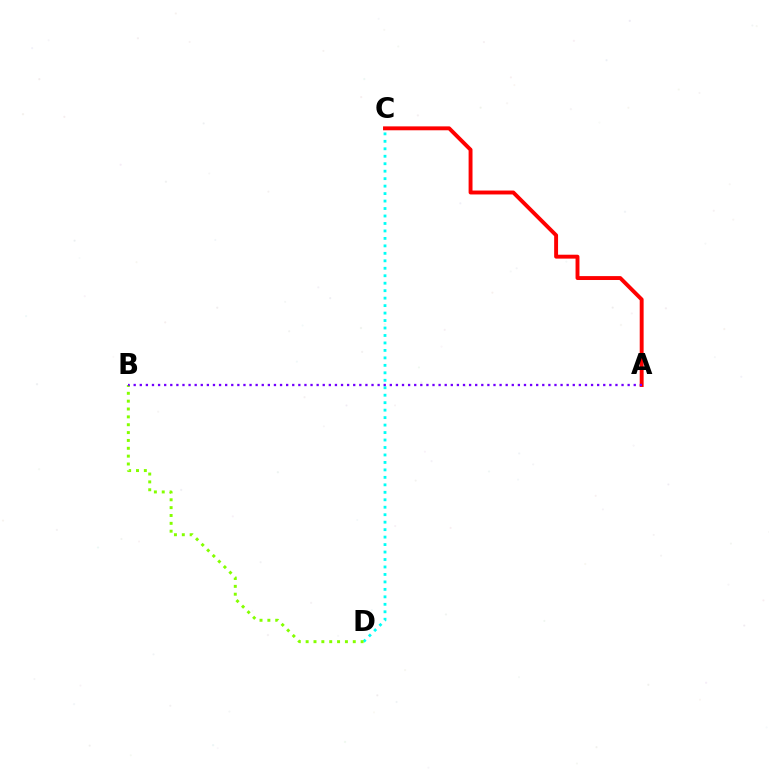{('C', 'D'): [{'color': '#00fff6', 'line_style': 'dotted', 'thickness': 2.03}], ('A', 'C'): [{'color': '#ff0000', 'line_style': 'solid', 'thickness': 2.81}], ('B', 'D'): [{'color': '#84ff00', 'line_style': 'dotted', 'thickness': 2.13}], ('A', 'B'): [{'color': '#7200ff', 'line_style': 'dotted', 'thickness': 1.66}]}